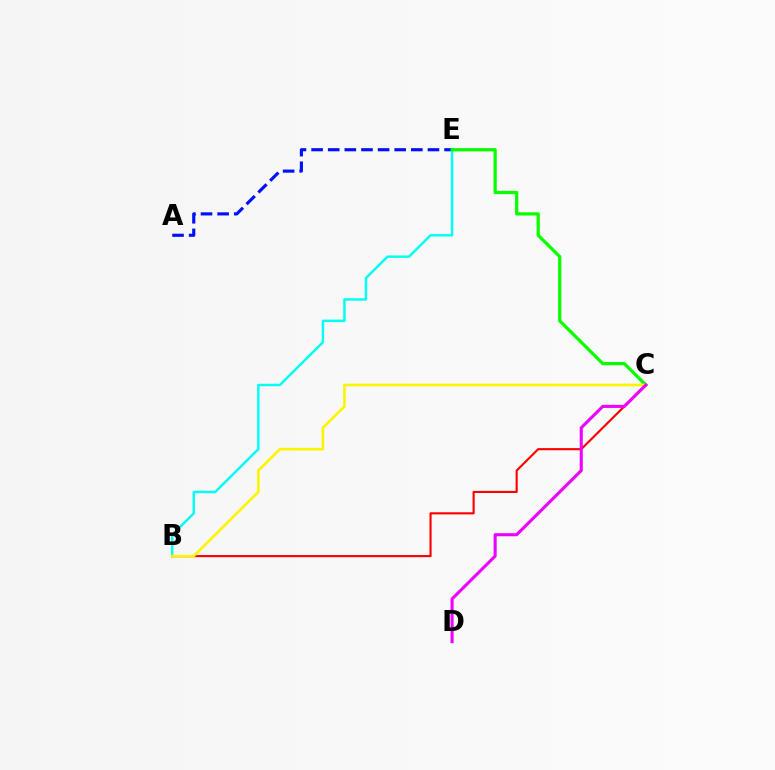{('A', 'E'): [{'color': '#0010ff', 'line_style': 'dashed', 'thickness': 2.26}], ('B', 'E'): [{'color': '#00fff6', 'line_style': 'solid', 'thickness': 1.76}], ('B', 'C'): [{'color': '#ff0000', 'line_style': 'solid', 'thickness': 1.54}, {'color': '#fcf500', 'line_style': 'solid', 'thickness': 1.88}], ('C', 'E'): [{'color': '#08ff00', 'line_style': 'solid', 'thickness': 2.34}], ('C', 'D'): [{'color': '#ee00ff', 'line_style': 'solid', 'thickness': 2.22}]}